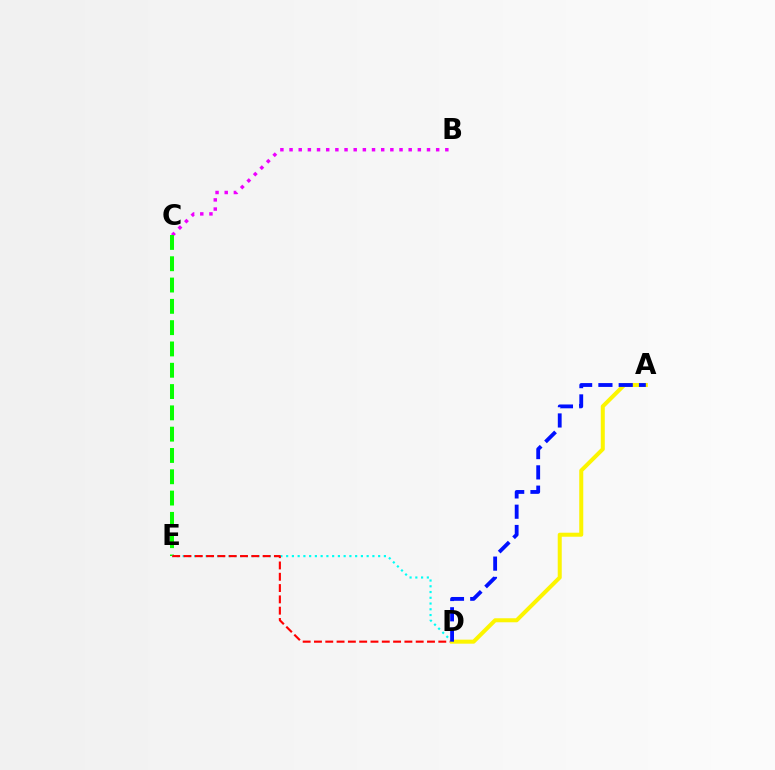{('B', 'C'): [{'color': '#ee00ff', 'line_style': 'dotted', 'thickness': 2.49}], ('C', 'E'): [{'color': '#08ff00', 'line_style': 'dashed', 'thickness': 2.89}], ('D', 'E'): [{'color': '#00fff6', 'line_style': 'dotted', 'thickness': 1.56}, {'color': '#ff0000', 'line_style': 'dashed', 'thickness': 1.54}], ('A', 'D'): [{'color': '#fcf500', 'line_style': 'solid', 'thickness': 2.89}, {'color': '#0010ff', 'line_style': 'dashed', 'thickness': 2.76}]}